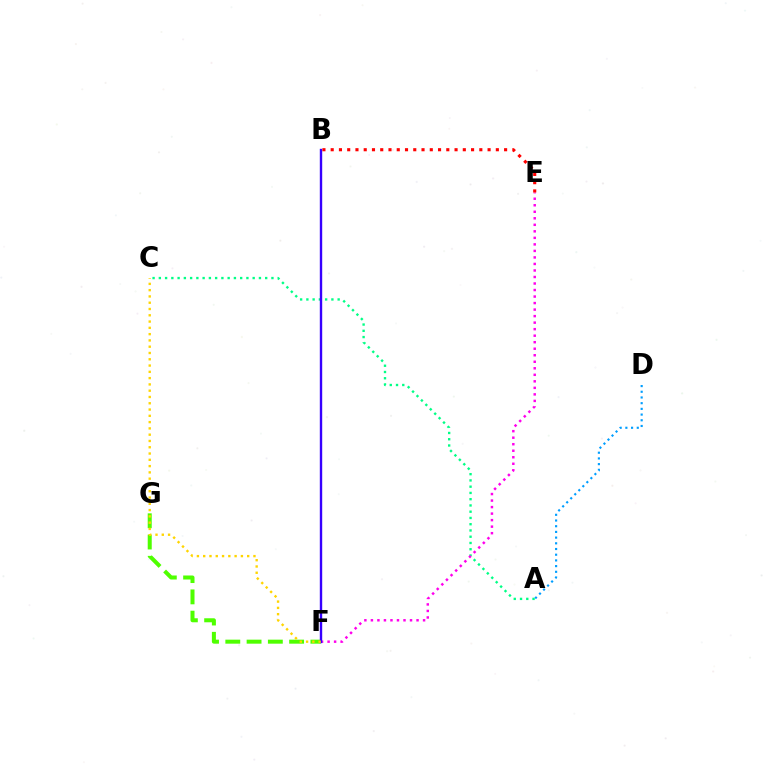{('A', 'C'): [{'color': '#00ff86', 'line_style': 'dotted', 'thickness': 1.7}], ('E', 'F'): [{'color': '#ff00ed', 'line_style': 'dotted', 'thickness': 1.77}], ('F', 'G'): [{'color': '#4fff00', 'line_style': 'dashed', 'thickness': 2.89}], ('A', 'D'): [{'color': '#009eff', 'line_style': 'dotted', 'thickness': 1.55}], ('B', 'F'): [{'color': '#3700ff', 'line_style': 'solid', 'thickness': 1.72}], ('B', 'E'): [{'color': '#ff0000', 'line_style': 'dotted', 'thickness': 2.24}], ('C', 'F'): [{'color': '#ffd500', 'line_style': 'dotted', 'thickness': 1.71}]}